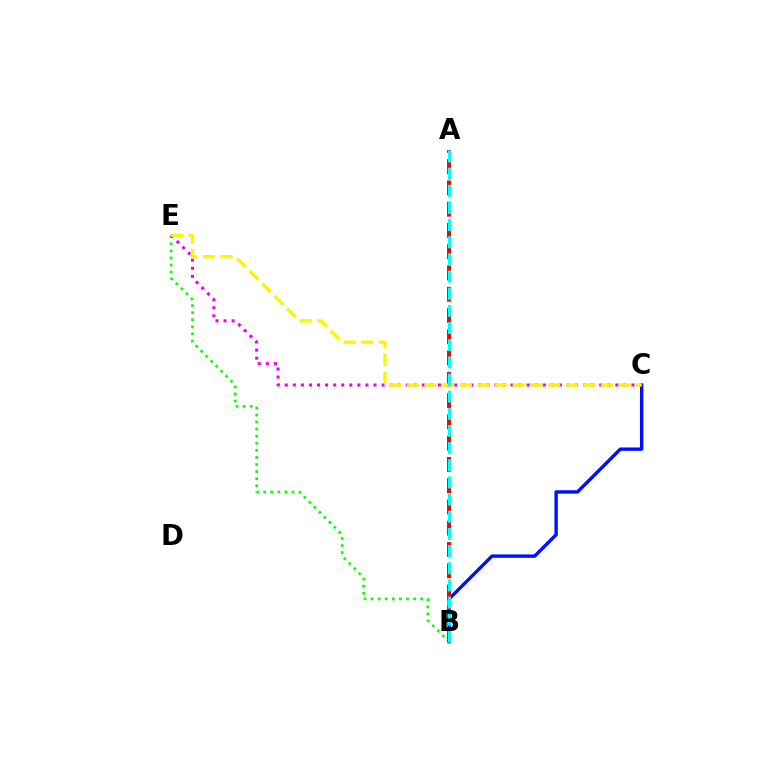{('B', 'C'): [{'color': '#0010ff', 'line_style': 'solid', 'thickness': 2.44}], ('B', 'E'): [{'color': '#08ff00', 'line_style': 'dotted', 'thickness': 1.92}], ('C', 'E'): [{'color': '#ee00ff', 'line_style': 'dotted', 'thickness': 2.19}, {'color': '#fcf500', 'line_style': 'dashed', 'thickness': 2.4}], ('A', 'B'): [{'color': '#ff0000', 'line_style': 'dashed', 'thickness': 2.89}, {'color': '#00fff6', 'line_style': 'dashed', 'thickness': 2.33}]}